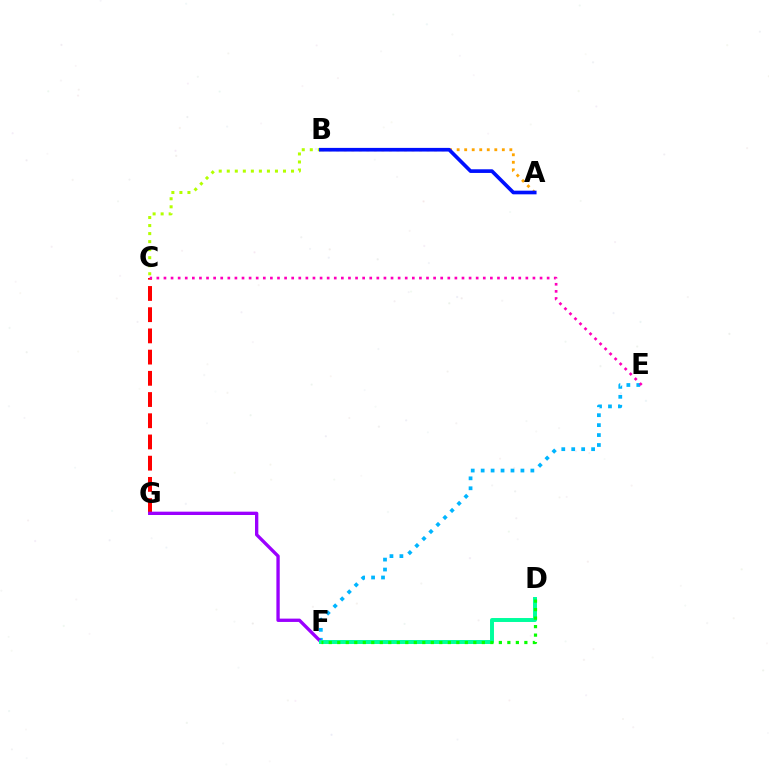{('B', 'C'): [{'color': '#b3ff00', 'line_style': 'dotted', 'thickness': 2.18}], ('A', 'B'): [{'color': '#ffa500', 'line_style': 'dotted', 'thickness': 2.05}, {'color': '#0010ff', 'line_style': 'solid', 'thickness': 2.63}], ('C', 'G'): [{'color': '#ff0000', 'line_style': 'dashed', 'thickness': 2.88}], ('E', 'F'): [{'color': '#00b5ff', 'line_style': 'dotted', 'thickness': 2.7}], ('F', 'G'): [{'color': '#9b00ff', 'line_style': 'solid', 'thickness': 2.4}], ('D', 'F'): [{'color': '#00ff9d', 'line_style': 'solid', 'thickness': 2.84}, {'color': '#08ff00', 'line_style': 'dotted', 'thickness': 2.31}], ('C', 'E'): [{'color': '#ff00bd', 'line_style': 'dotted', 'thickness': 1.93}]}